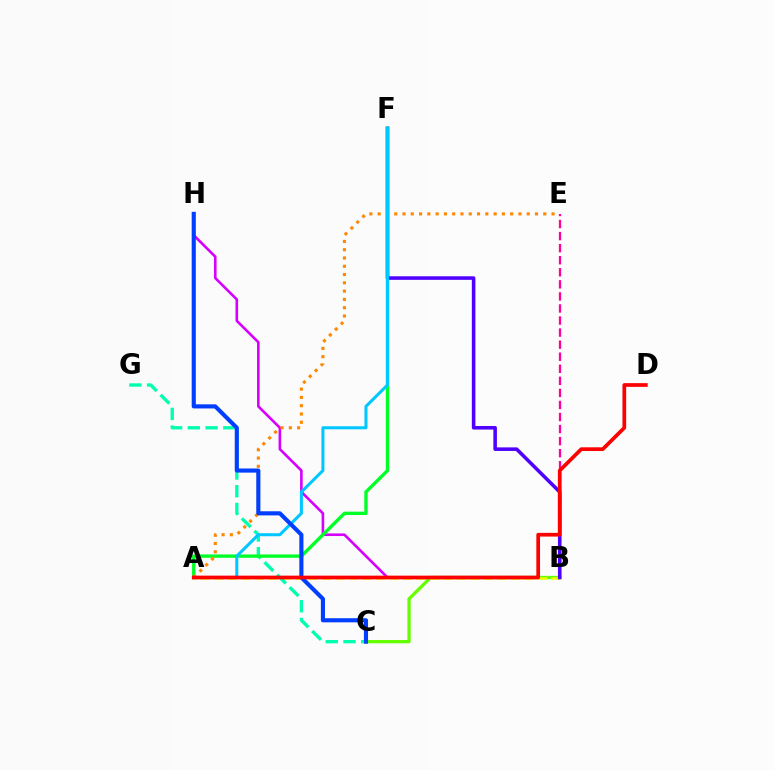{('B', 'H'): [{'color': '#d600ff', 'line_style': 'solid', 'thickness': 1.88}], ('B', 'E'): [{'color': '#ff00a0', 'line_style': 'dashed', 'thickness': 1.64}], ('B', 'C'): [{'color': '#66ff00', 'line_style': 'solid', 'thickness': 2.37}], ('A', 'B'): [{'color': '#eeff00', 'line_style': 'dashed', 'thickness': 1.83}], ('B', 'F'): [{'color': '#4f00ff', 'line_style': 'solid', 'thickness': 2.56}], ('C', 'G'): [{'color': '#00ffaf', 'line_style': 'dashed', 'thickness': 2.41}], ('A', 'F'): [{'color': '#00ff27', 'line_style': 'solid', 'thickness': 2.42}, {'color': '#00c7ff', 'line_style': 'solid', 'thickness': 2.19}], ('A', 'E'): [{'color': '#ff8800', 'line_style': 'dotted', 'thickness': 2.25}], ('C', 'H'): [{'color': '#003fff', 'line_style': 'solid', 'thickness': 2.97}], ('A', 'D'): [{'color': '#ff0000', 'line_style': 'solid', 'thickness': 2.67}]}